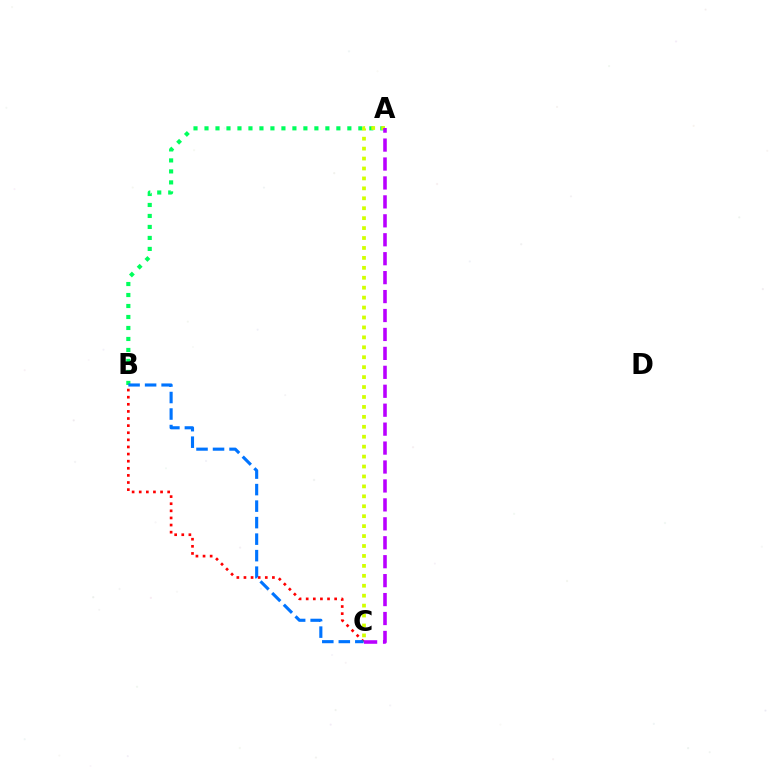{('A', 'B'): [{'color': '#00ff5c', 'line_style': 'dotted', 'thickness': 2.99}], ('A', 'C'): [{'color': '#d1ff00', 'line_style': 'dotted', 'thickness': 2.7}, {'color': '#b900ff', 'line_style': 'dashed', 'thickness': 2.57}], ('B', 'C'): [{'color': '#ff0000', 'line_style': 'dotted', 'thickness': 1.93}, {'color': '#0074ff', 'line_style': 'dashed', 'thickness': 2.24}]}